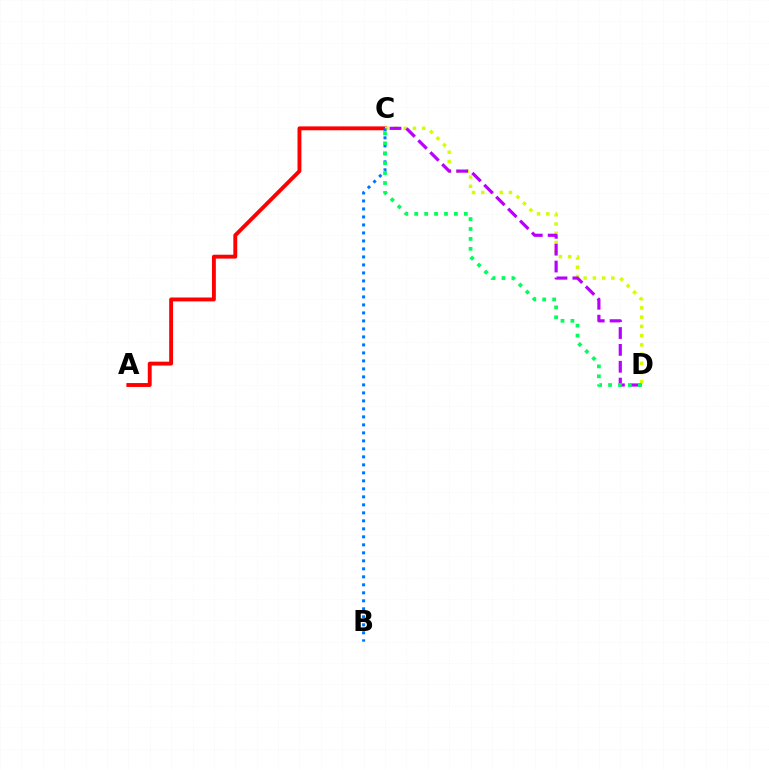{('A', 'C'): [{'color': '#ff0000', 'line_style': 'solid', 'thickness': 2.8}], ('C', 'D'): [{'color': '#d1ff00', 'line_style': 'dotted', 'thickness': 2.51}, {'color': '#b900ff', 'line_style': 'dashed', 'thickness': 2.29}, {'color': '#00ff5c', 'line_style': 'dotted', 'thickness': 2.69}], ('B', 'C'): [{'color': '#0074ff', 'line_style': 'dotted', 'thickness': 2.17}]}